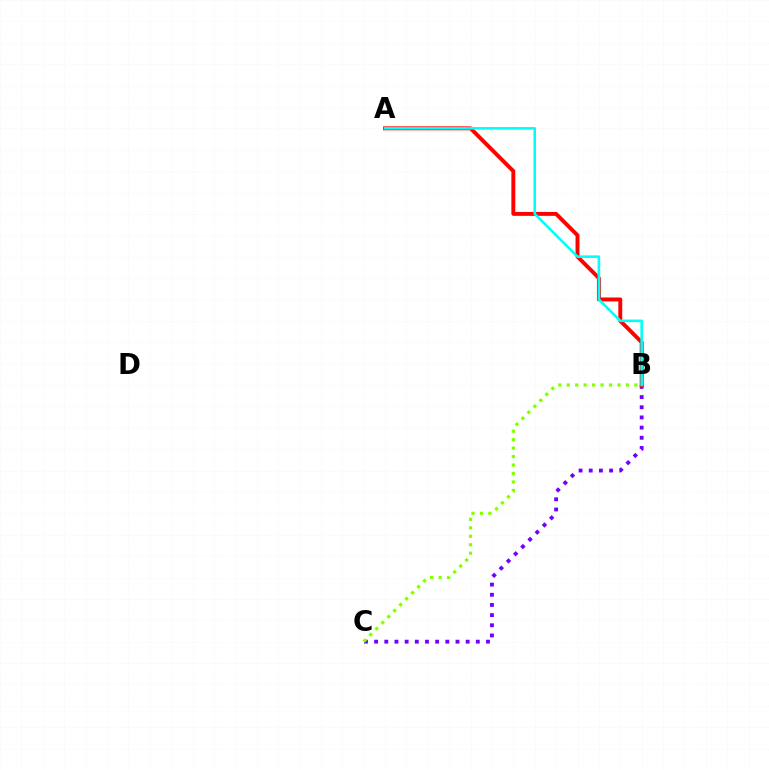{('B', 'C'): [{'color': '#7200ff', 'line_style': 'dotted', 'thickness': 2.76}, {'color': '#84ff00', 'line_style': 'dotted', 'thickness': 2.3}], ('A', 'B'): [{'color': '#ff0000', 'line_style': 'solid', 'thickness': 2.82}, {'color': '#00fff6', 'line_style': 'solid', 'thickness': 1.86}]}